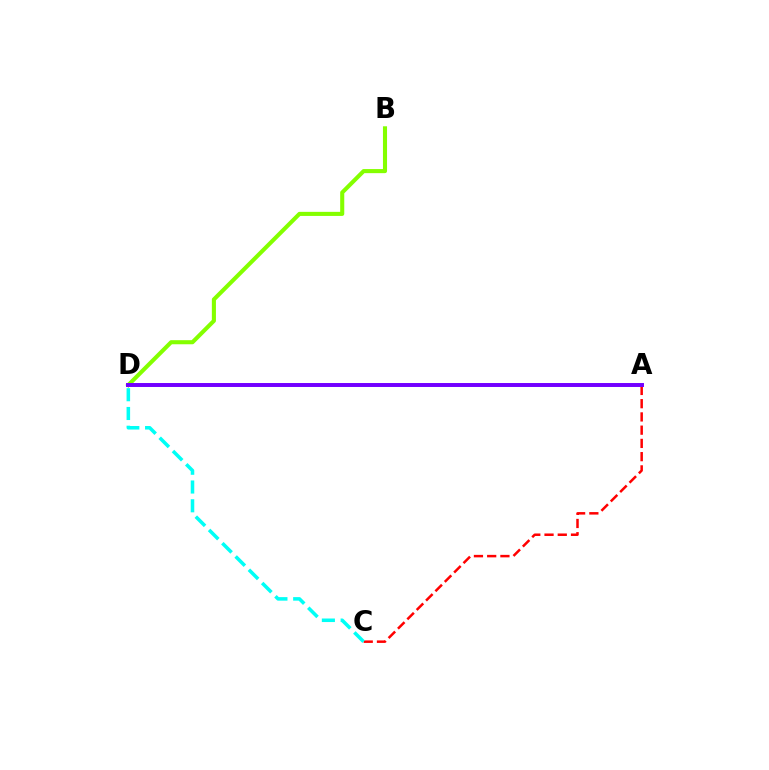{('A', 'C'): [{'color': '#ff0000', 'line_style': 'dashed', 'thickness': 1.8}], ('B', 'D'): [{'color': '#84ff00', 'line_style': 'solid', 'thickness': 2.94}], ('A', 'D'): [{'color': '#7200ff', 'line_style': 'solid', 'thickness': 2.85}], ('C', 'D'): [{'color': '#00fff6', 'line_style': 'dashed', 'thickness': 2.55}]}